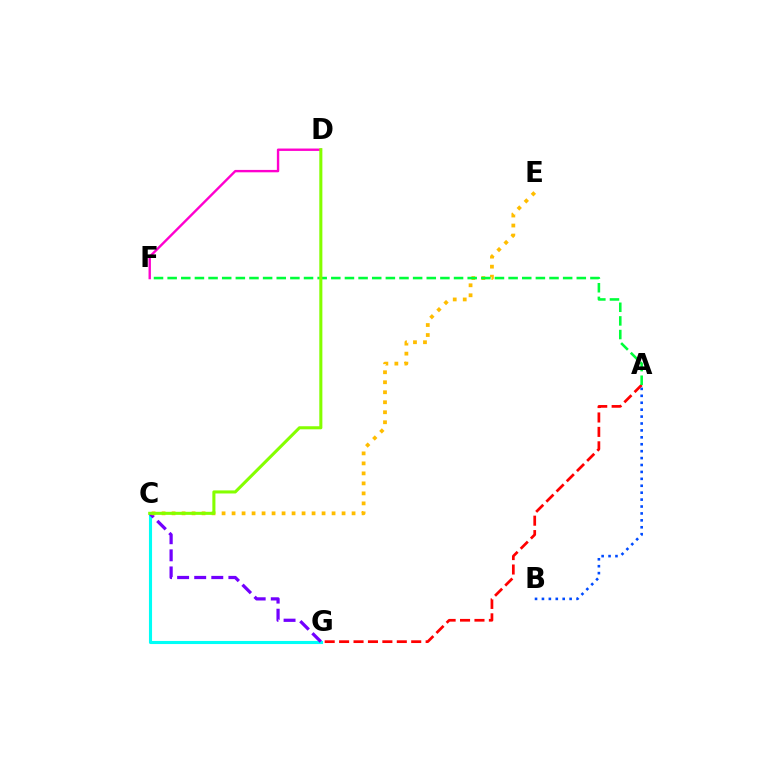{('A', 'G'): [{'color': '#ff0000', 'line_style': 'dashed', 'thickness': 1.96}], ('C', 'G'): [{'color': '#00fff6', 'line_style': 'solid', 'thickness': 2.23}, {'color': '#7200ff', 'line_style': 'dashed', 'thickness': 2.32}], ('D', 'F'): [{'color': '#ff00cf', 'line_style': 'solid', 'thickness': 1.72}], ('C', 'E'): [{'color': '#ffbd00', 'line_style': 'dotted', 'thickness': 2.72}], ('A', 'B'): [{'color': '#004bff', 'line_style': 'dotted', 'thickness': 1.88}], ('A', 'F'): [{'color': '#00ff39', 'line_style': 'dashed', 'thickness': 1.85}], ('C', 'D'): [{'color': '#84ff00', 'line_style': 'solid', 'thickness': 2.21}]}